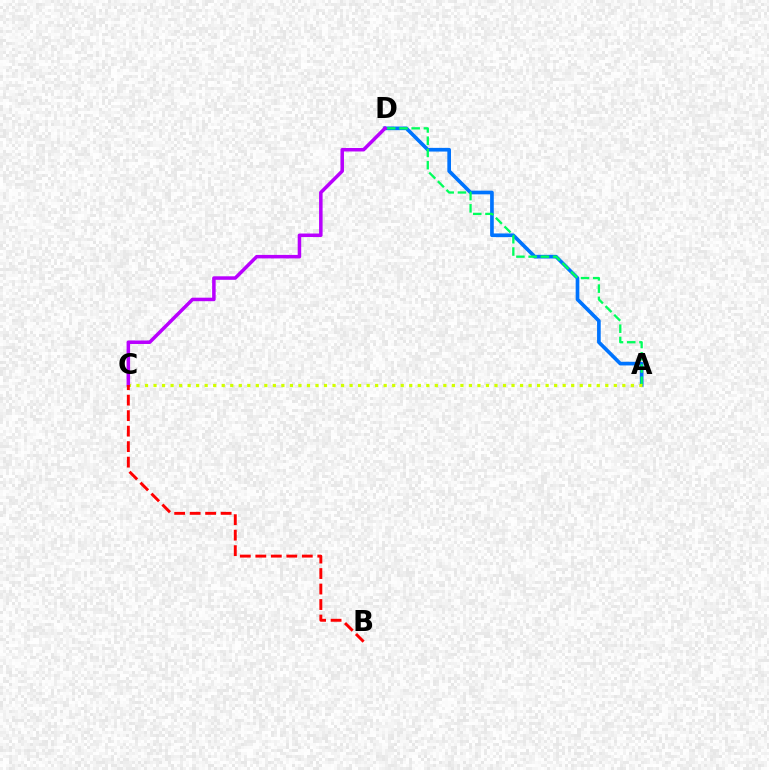{('A', 'D'): [{'color': '#0074ff', 'line_style': 'solid', 'thickness': 2.64}, {'color': '#00ff5c', 'line_style': 'dashed', 'thickness': 1.66}], ('A', 'C'): [{'color': '#d1ff00', 'line_style': 'dotted', 'thickness': 2.32}], ('C', 'D'): [{'color': '#b900ff', 'line_style': 'solid', 'thickness': 2.53}], ('B', 'C'): [{'color': '#ff0000', 'line_style': 'dashed', 'thickness': 2.1}]}